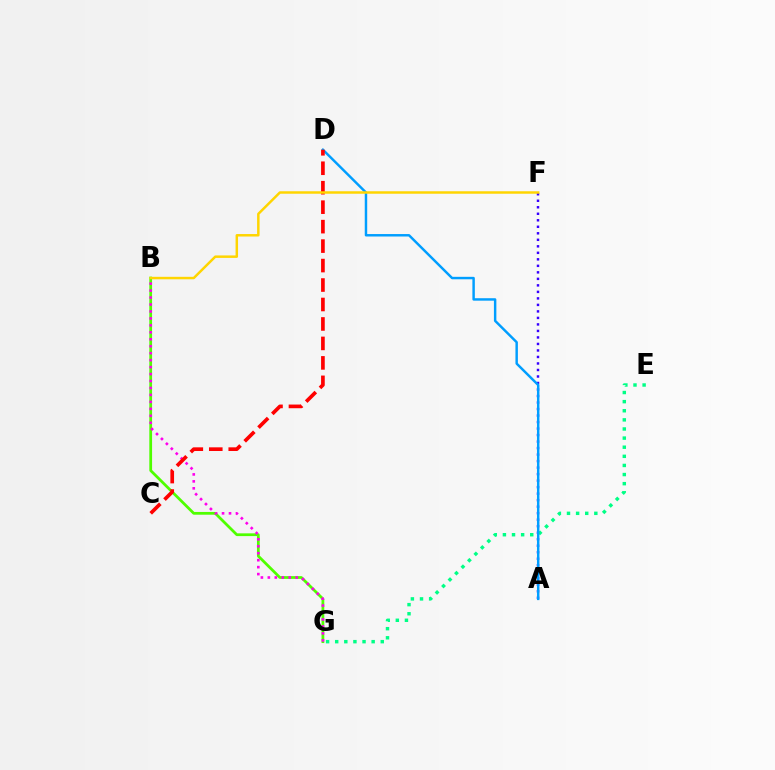{('A', 'F'): [{'color': '#3700ff', 'line_style': 'dotted', 'thickness': 1.77}], ('E', 'G'): [{'color': '#00ff86', 'line_style': 'dotted', 'thickness': 2.48}], ('B', 'G'): [{'color': '#4fff00', 'line_style': 'solid', 'thickness': 1.99}, {'color': '#ff00ed', 'line_style': 'dotted', 'thickness': 1.89}], ('A', 'D'): [{'color': '#009eff', 'line_style': 'solid', 'thickness': 1.77}], ('C', 'D'): [{'color': '#ff0000', 'line_style': 'dashed', 'thickness': 2.64}], ('B', 'F'): [{'color': '#ffd500', 'line_style': 'solid', 'thickness': 1.78}]}